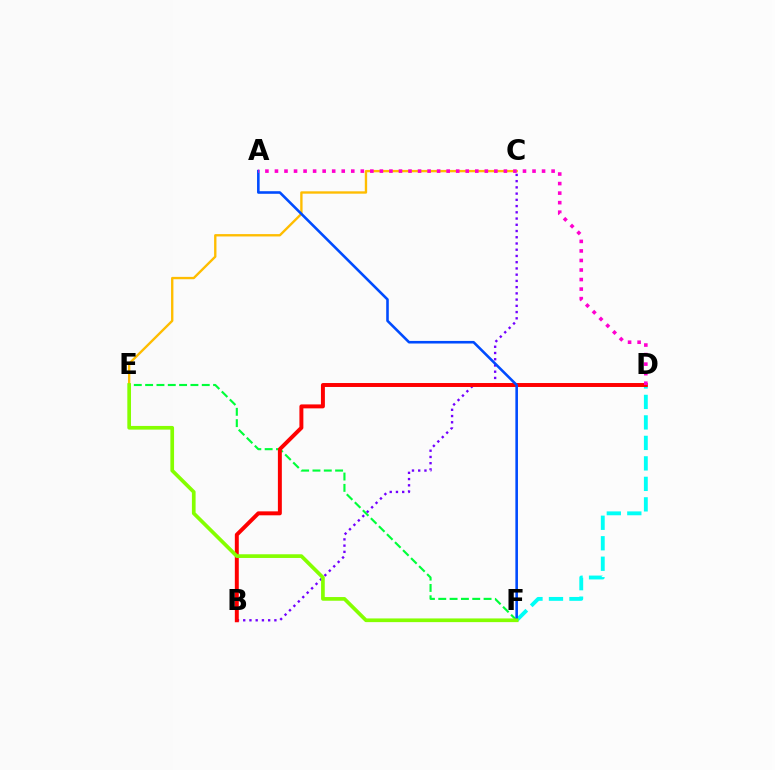{('D', 'F'): [{'color': '#00fff6', 'line_style': 'dashed', 'thickness': 2.78}], ('E', 'F'): [{'color': '#00ff39', 'line_style': 'dashed', 'thickness': 1.54}, {'color': '#84ff00', 'line_style': 'solid', 'thickness': 2.65}], ('B', 'C'): [{'color': '#7200ff', 'line_style': 'dotted', 'thickness': 1.69}], ('C', 'E'): [{'color': '#ffbd00', 'line_style': 'solid', 'thickness': 1.7}], ('B', 'D'): [{'color': '#ff0000', 'line_style': 'solid', 'thickness': 2.84}], ('A', 'F'): [{'color': '#004bff', 'line_style': 'solid', 'thickness': 1.86}], ('A', 'D'): [{'color': '#ff00cf', 'line_style': 'dotted', 'thickness': 2.59}]}